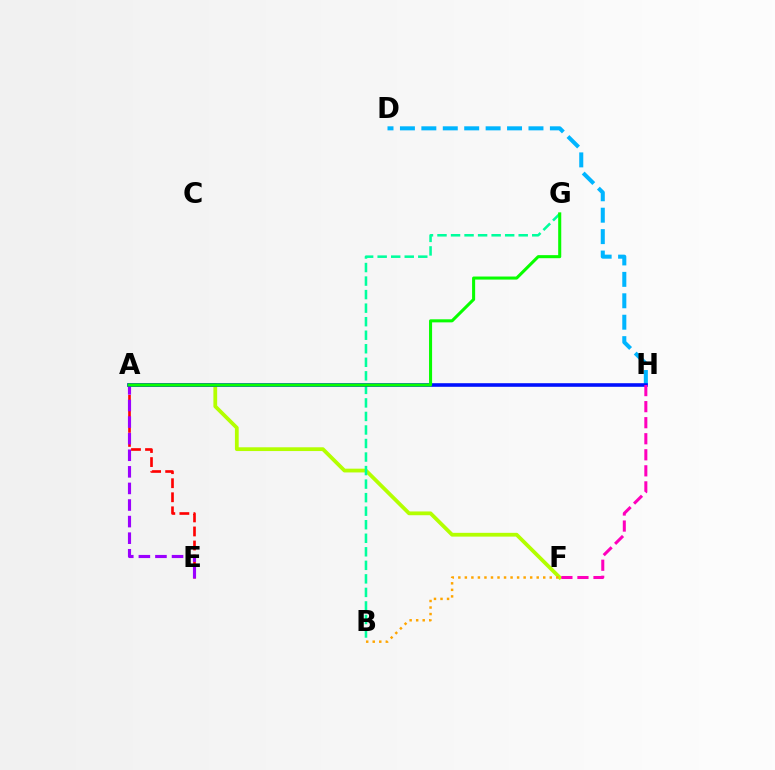{('A', 'E'): [{'color': '#ff0000', 'line_style': 'dashed', 'thickness': 1.91}, {'color': '#9b00ff', 'line_style': 'dashed', 'thickness': 2.25}], ('A', 'F'): [{'color': '#b3ff00', 'line_style': 'solid', 'thickness': 2.71}], ('B', 'F'): [{'color': '#ffa500', 'line_style': 'dotted', 'thickness': 1.77}], ('B', 'G'): [{'color': '#00ff9d', 'line_style': 'dashed', 'thickness': 1.84}], ('D', 'H'): [{'color': '#00b5ff', 'line_style': 'dashed', 'thickness': 2.91}], ('A', 'H'): [{'color': '#0010ff', 'line_style': 'solid', 'thickness': 2.59}], ('A', 'G'): [{'color': '#08ff00', 'line_style': 'solid', 'thickness': 2.2}], ('F', 'H'): [{'color': '#ff00bd', 'line_style': 'dashed', 'thickness': 2.18}]}